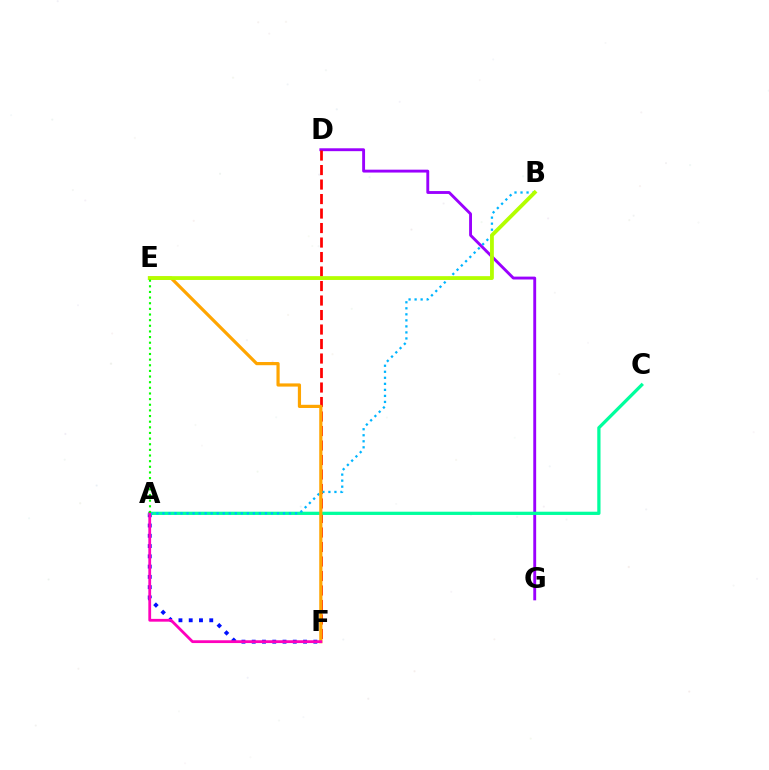{('D', 'G'): [{'color': '#9b00ff', 'line_style': 'solid', 'thickness': 2.07}], ('D', 'F'): [{'color': '#ff0000', 'line_style': 'dashed', 'thickness': 1.97}], ('A', 'F'): [{'color': '#0010ff', 'line_style': 'dotted', 'thickness': 2.79}, {'color': '#ff00bd', 'line_style': 'solid', 'thickness': 2.01}], ('A', 'C'): [{'color': '#00ff9d', 'line_style': 'solid', 'thickness': 2.34}], ('A', 'B'): [{'color': '#00b5ff', 'line_style': 'dotted', 'thickness': 1.64}], ('E', 'F'): [{'color': '#ffa500', 'line_style': 'solid', 'thickness': 2.3}], ('B', 'E'): [{'color': '#b3ff00', 'line_style': 'solid', 'thickness': 2.74}], ('A', 'E'): [{'color': '#08ff00', 'line_style': 'dotted', 'thickness': 1.53}]}